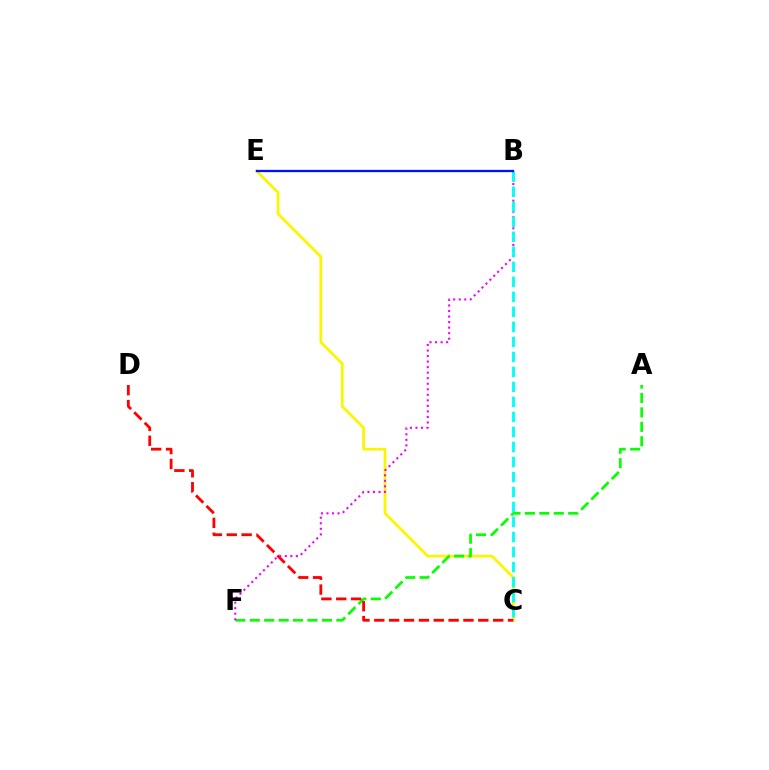{('C', 'E'): [{'color': '#fcf500', 'line_style': 'solid', 'thickness': 1.99}], ('A', 'F'): [{'color': '#08ff00', 'line_style': 'dashed', 'thickness': 1.96}], ('C', 'D'): [{'color': '#ff0000', 'line_style': 'dashed', 'thickness': 2.02}], ('B', 'F'): [{'color': '#ee00ff', 'line_style': 'dotted', 'thickness': 1.5}], ('B', 'C'): [{'color': '#00fff6', 'line_style': 'dashed', 'thickness': 2.04}], ('B', 'E'): [{'color': '#0010ff', 'line_style': 'solid', 'thickness': 1.65}]}